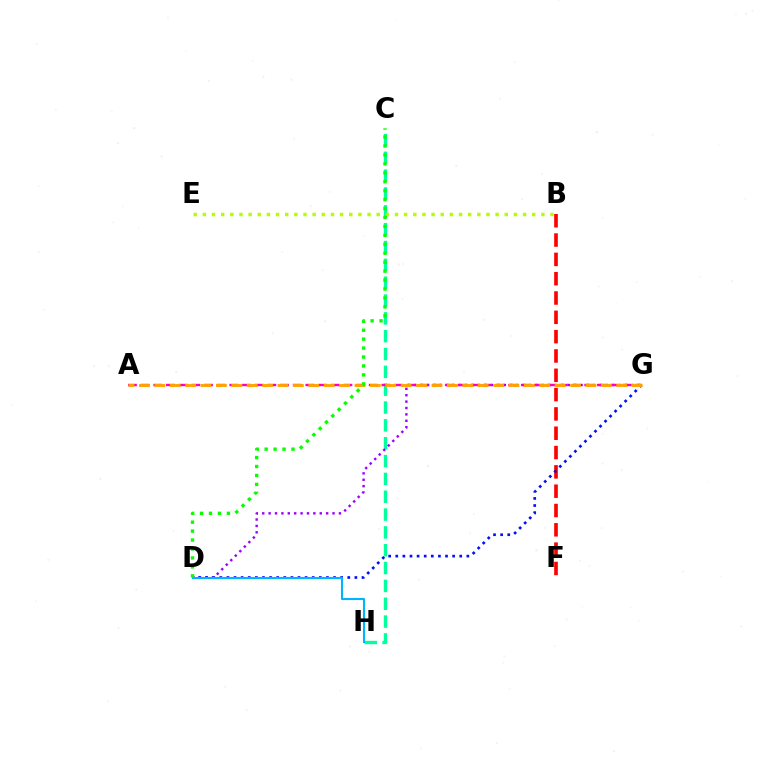{('C', 'H'): [{'color': '#00ff9d', 'line_style': 'dashed', 'thickness': 2.42}], ('B', 'F'): [{'color': '#ff0000', 'line_style': 'dashed', 'thickness': 2.62}], ('D', 'G'): [{'color': '#9b00ff', 'line_style': 'dotted', 'thickness': 1.74}, {'color': '#0010ff', 'line_style': 'dotted', 'thickness': 1.93}], ('A', 'G'): [{'color': '#ff00bd', 'line_style': 'dashed', 'thickness': 1.72}, {'color': '#ffa500', 'line_style': 'dashed', 'thickness': 2.09}], ('B', 'E'): [{'color': '#b3ff00', 'line_style': 'dotted', 'thickness': 2.49}], ('D', 'H'): [{'color': '#00b5ff', 'line_style': 'solid', 'thickness': 1.5}], ('C', 'D'): [{'color': '#08ff00', 'line_style': 'dotted', 'thickness': 2.43}]}